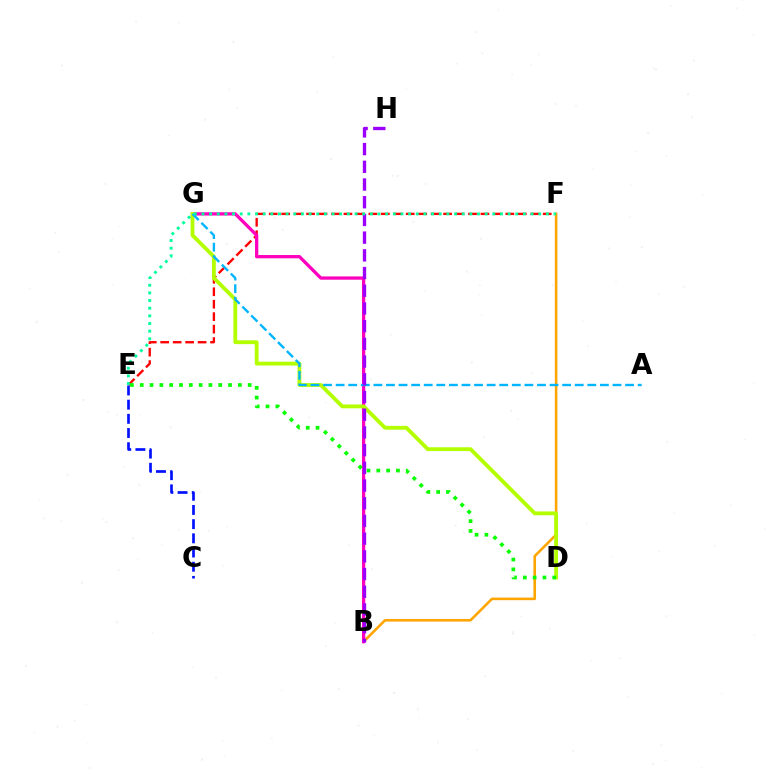{('B', 'F'): [{'color': '#ffa500', 'line_style': 'solid', 'thickness': 1.86}], ('E', 'F'): [{'color': '#ff0000', 'line_style': 'dashed', 'thickness': 1.69}, {'color': '#00ff9d', 'line_style': 'dotted', 'thickness': 2.08}], ('B', 'G'): [{'color': '#ff00bd', 'line_style': 'solid', 'thickness': 2.36}], ('D', 'G'): [{'color': '#b3ff00', 'line_style': 'solid', 'thickness': 2.75}], ('D', 'E'): [{'color': '#08ff00', 'line_style': 'dotted', 'thickness': 2.67}], ('A', 'G'): [{'color': '#00b5ff', 'line_style': 'dashed', 'thickness': 1.71}], ('B', 'H'): [{'color': '#9b00ff', 'line_style': 'dashed', 'thickness': 2.41}], ('C', 'E'): [{'color': '#0010ff', 'line_style': 'dashed', 'thickness': 1.93}]}